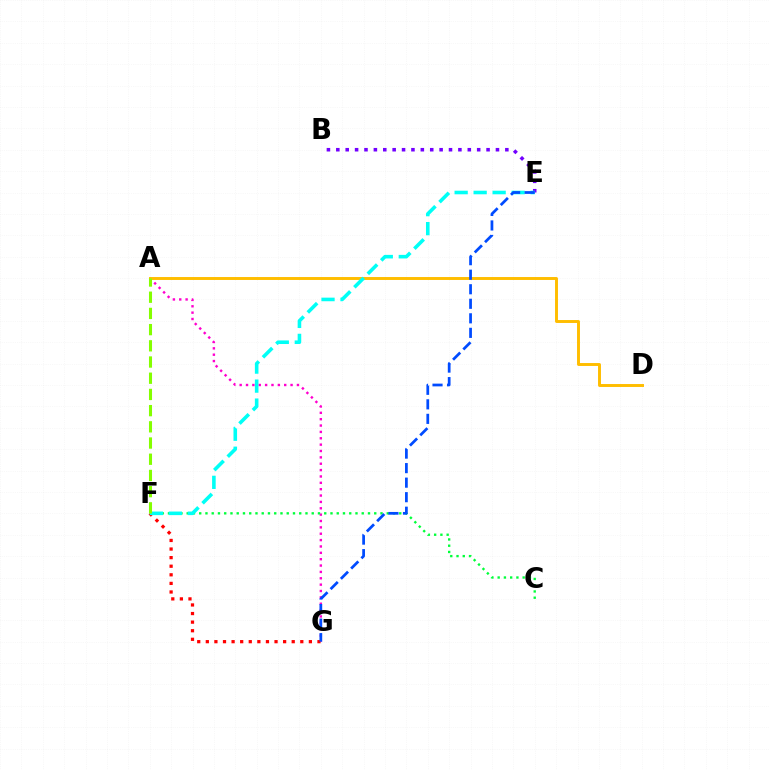{('A', 'G'): [{'color': '#ff00cf', 'line_style': 'dotted', 'thickness': 1.73}], ('C', 'F'): [{'color': '#00ff39', 'line_style': 'dotted', 'thickness': 1.7}], ('A', 'D'): [{'color': '#ffbd00', 'line_style': 'solid', 'thickness': 2.11}], ('F', 'G'): [{'color': '#ff0000', 'line_style': 'dotted', 'thickness': 2.33}], ('B', 'E'): [{'color': '#7200ff', 'line_style': 'dotted', 'thickness': 2.55}], ('E', 'F'): [{'color': '#00fff6', 'line_style': 'dashed', 'thickness': 2.58}], ('A', 'F'): [{'color': '#84ff00', 'line_style': 'dashed', 'thickness': 2.2}], ('E', 'G'): [{'color': '#004bff', 'line_style': 'dashed', 'thickness': 1.97}]}